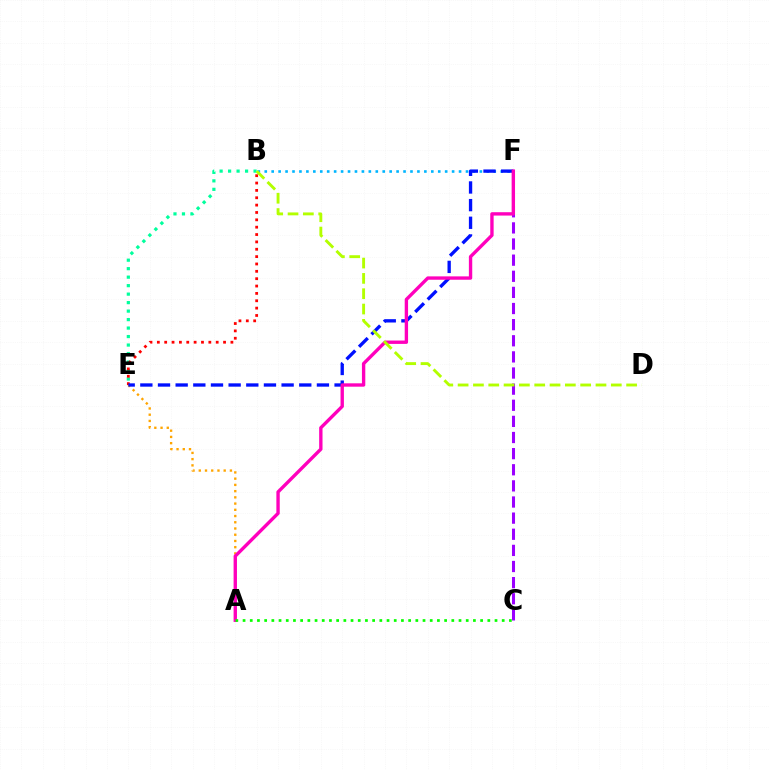{('B', 'E'): [{'color': '#00ff9d', 'line_style': 'dotted', 'thickness': 2.31}, {'color': '#ff0000', 'line_style': 'dotted', 'thickness': 2.0}], ('A', 'E'): [{'color': '#ffa500', 'line_style': 'dotted', 'thickness': 1.69}], ('B', 'F'): [{'color': '#00b5ff', 'line_style': 'dotted', 'thickness': 1.89}], ('E', 'F'): [{'color': '#0010ff', 'line_style': 'dashed', 'thickness': 2.4}], ('C', 'F'): [{'color': '#9b00ff', 'line_style': 'dashed', 'thickness': 2.19}], ('A', 'F'): [{'color': '#ff00bd', 'line_style': 'solid', 'thickness': 2.42}], ('A', 'C'): [{'color': '#08ff00', 'line_style': 'dotted', 'thickness': 1.96}], ('B', 'D'): [{'color': '#b3ff00', 'line_style': 'dashed', 'thickness': 2.08}]}